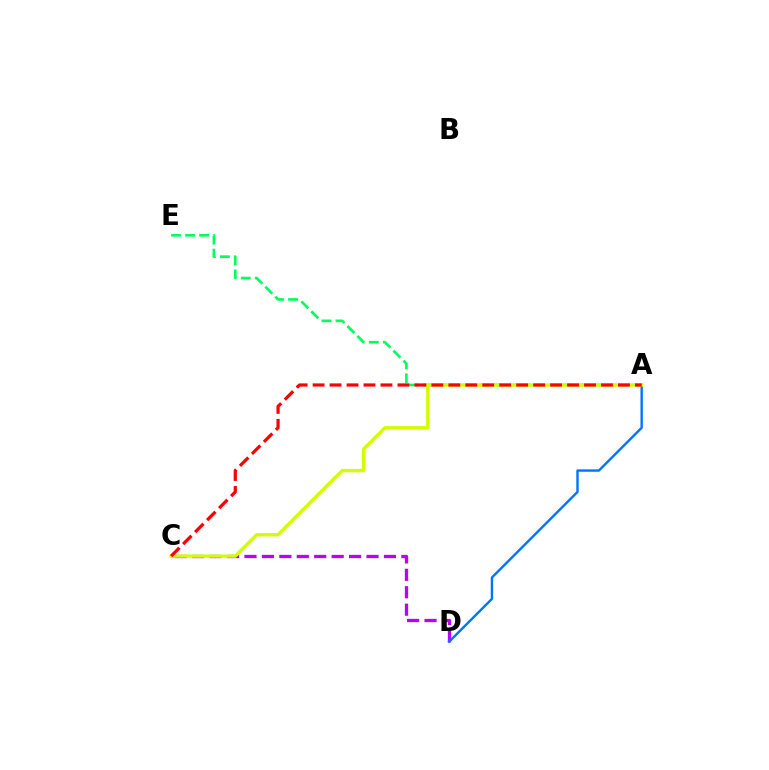{('C', 'D'): [{'color': '#b900ff', 'line_style': 'dashed', 'thickness': 2.37}], ('A', 'D'): [{'color': '#0074ff', 'line_style': 'solid', 'thickness': 1.72}], ('A', 'E'): [{'color': '#00ff5c', 'line_style': 'dashed', 'thickness': 1.91}], ('A', 'C'): [{'color': '#d1ff00', 'line_style': 'solid', 'thickness': 2.41}, {'color': '#ff0000', 'line_style': 'dashed', 'thickness': 2.3}]}